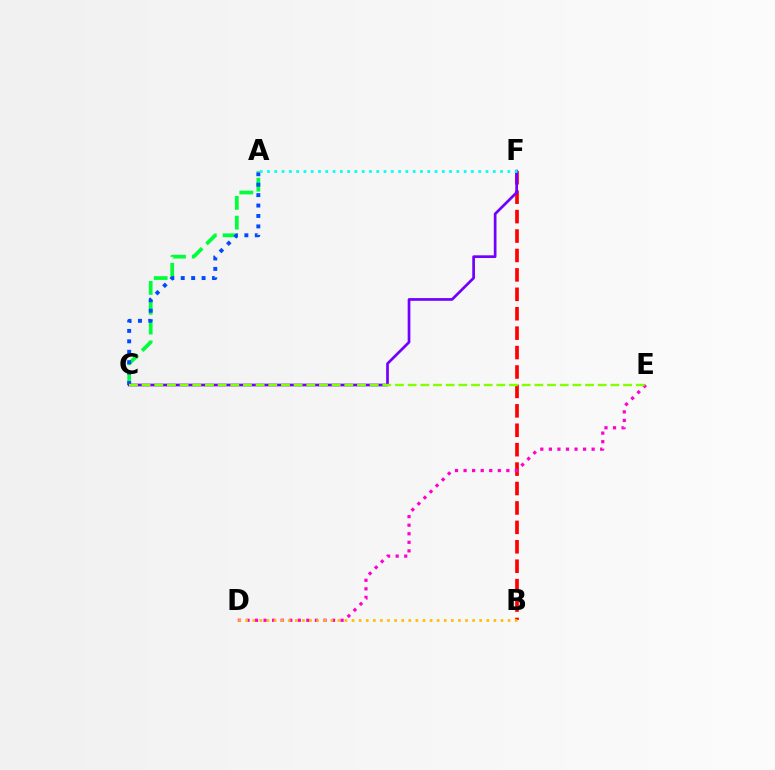{('A', 'C'): [{'color': '#00ff39', 'line_style': 'dashed', 'thickness': 2.69}, {'color': '#004bff', 'line_style': 'dotted', 'thickness': 2.83}], ('B', 'F'): [{'color': '#ff0000', 'line_style': 'dashed', 'thickness': 2.64}], ('C', 'F'): [{'color': '#7200ff', 'line_style': 'solid', 'thickness': 1.95}], ('D', 'E'): [{'color': '#ff00cf', 'line_style': 'dotted', 'thickness': 2.32}], ('B', 'D'): [{'color': '#ffbd00', 'line_style': 'dotted', 'thickness': 1.93}], ('A', 'F'): [{'color': '#00fff6', 'line_style': 'dotted', 'thickness': 1.98}], ('C', 'E'): [{'color': '#84ff00', 'line_style': 'dashed', 'thickness': 1.72}]}